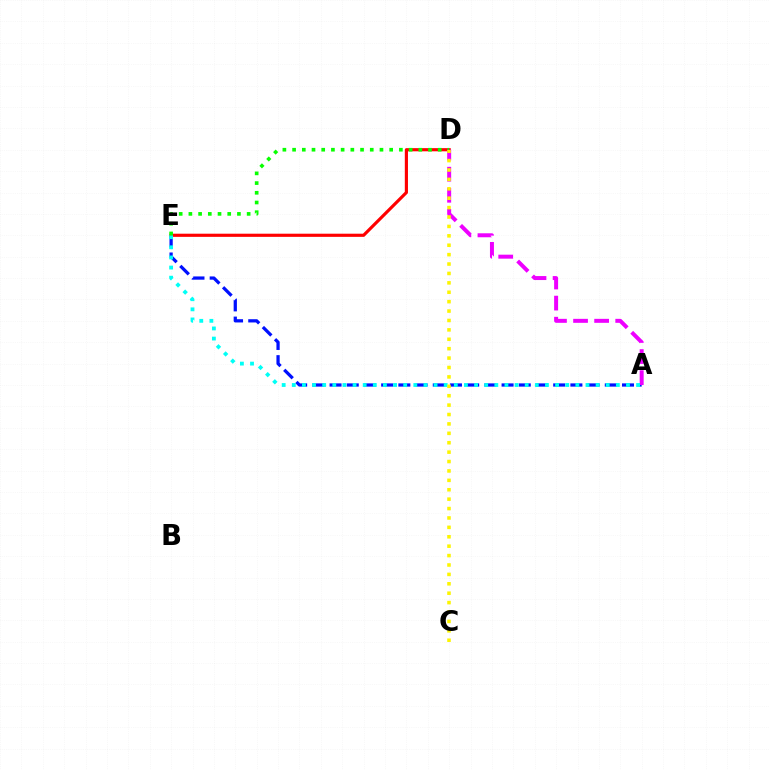{('A', 'E'): [{'color': '#0010ff', 'line_style': 'dashed', 'thickness': 2.34}, {'color': '#00fff6', 'line_style': 'dotted', 'thickness': 2.75}], ('D', 'E'): [{'color': '#ff0000', 'line_style': 'solid', 'thickness': 2.27}, {'color': '#08ff00', 'line_style': 'dotted', 'thickness': 2.64}], ('A', 'D'): [{'color': '#ee00ff', 'line_style': 'dashed', 'thickness': 2.86}], ('C', 'D'): [{'color': '#fcf500', 'line_style': 'dotted', 'thickness': 2.56}]}